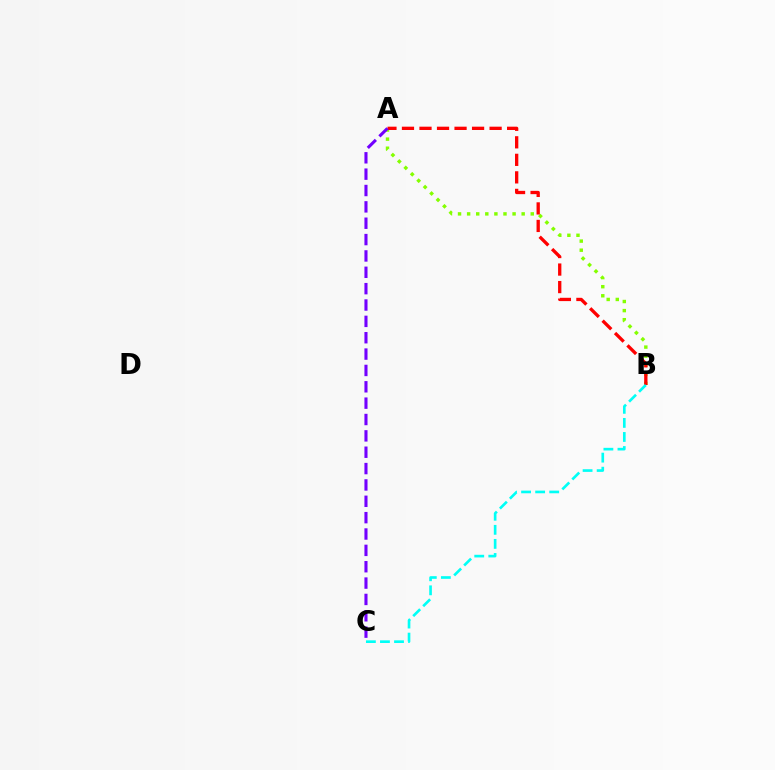{('A', 'B'): [{'color': '#84ff00', 'line_style': 'dotted', 'thickness': 2.47}, {'color': '#ff0000', 'line_style': 'dashed', 'thickness': 2.38}], ('B', 'C'): [{'color': '#00fff6', 'line_style': 'dashed', 'thickness': 1.91}], ('A', 'C'): [{'color': '#7200ff', 'line_style': 'dashed', 'thickness': 2.22}]}